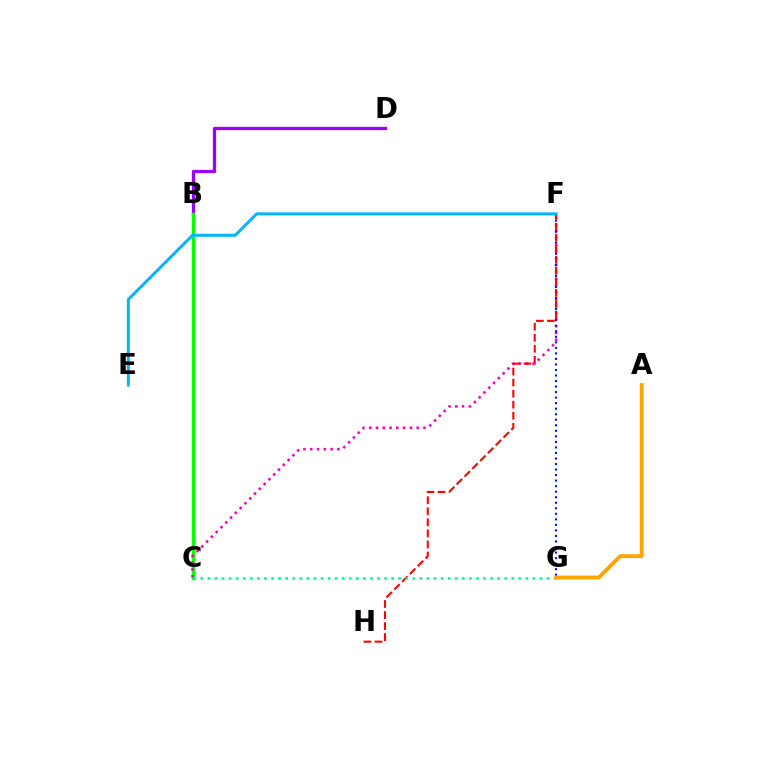{('B', 'D'): [{'color': '#9b00ff', 'line_style': 'solid', 'thickness': 2.36}], ('B', 'C'): [{'color': '#b3ff00', 'line_style': 'dashed', 'thickness': 2.02}, {'color': '#08ff00', 'line_style': 'solid', 'thickness': 2.52}], ('C', 'F'): [{'color': '#ff00bd', 'line_style': 'dotted', 'thickness': 1.84}], ('F', 'G'): [{'color': '#0010ff', 'line_style': 'dotted', 'thickness': 1.5}], ('F', 'H'): [{'color': '#ff0000', 'line_style': 'dashed', 'thickness': 1.5}], ('C', 'G'): [{'color': '#00ff9d', 'line_style': 'dotted', 'thickness': 1.92}], ('A', 'G'): [{'color': '#ffa500', 'line_style': 'solid', 'thickness': 2.75}], ('E', 'F'): [{'color': '#00b5ff', 'line_style': 'solid', 'thickness': 2.15}]}